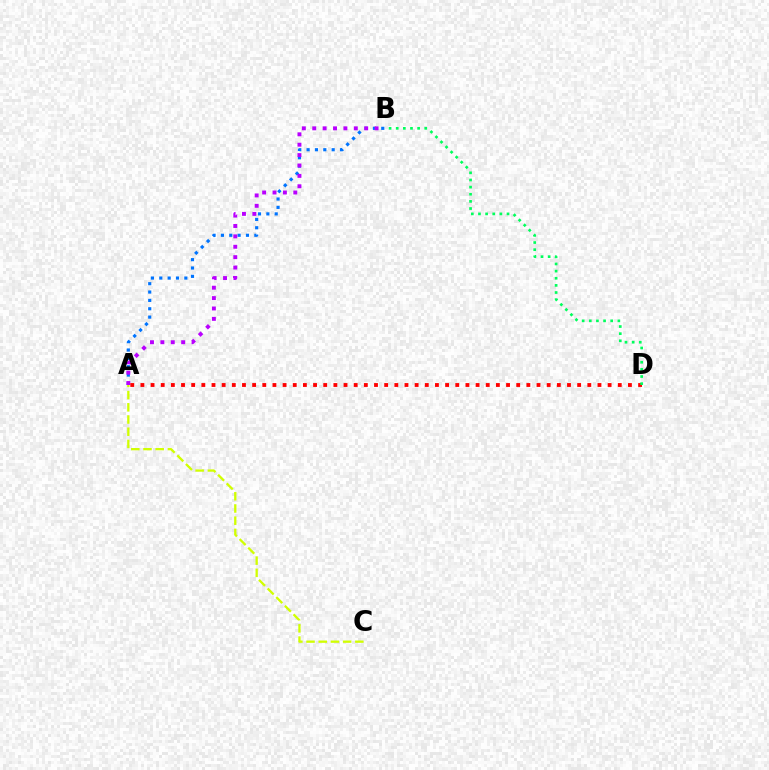{('A', 'B'): [{'color': '#0074ff', 'line_style': 'dotted', 'thickness': 2.27}, {'color': '#b900ff', 'line_style': 'dotted', 'thickness': 2.82}], ('A', 'C'): [{'color': '#d1ff00', 'line_style': 'dashed', 'thickness': 1.66}], ('A', 'D'): [{'color': '#ff0000', 'line_style': 'dotted', 'thickness': 2.76}], ('B', 'D'): [{'color': '#00ff5c', 'line_style': 'dotted', 'thickness': 1.94}]}